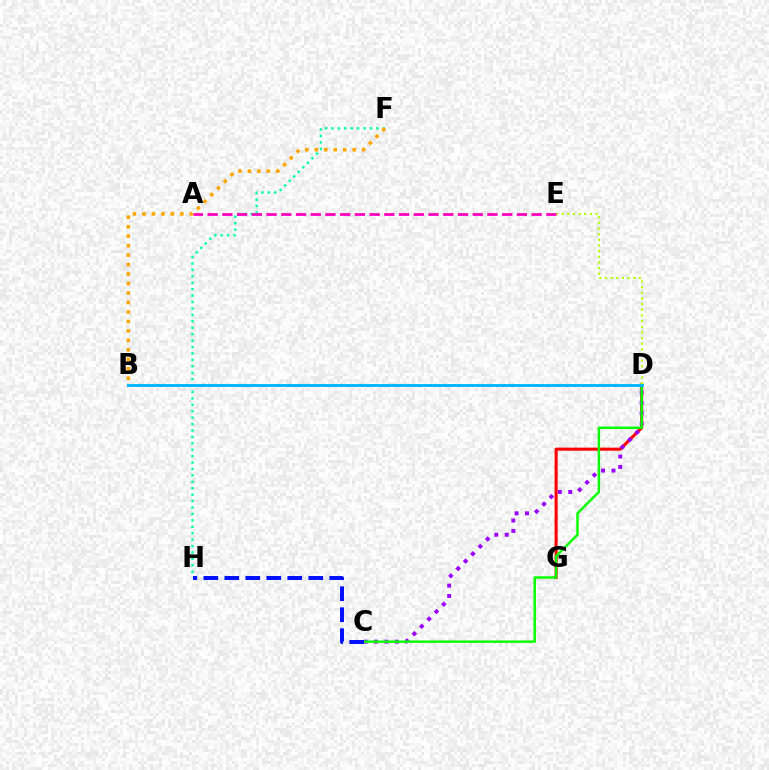{('D', 'G'): [{'color': '#ff0000', 'line_style': 'solid', 'thickness': 2.22}], ('C', 'D'): [{'color': '#9b00ff', 'line_style': 'dotted', 'thickness': 2.83}, {'color': '#08ff00', 'line_style': 'solid', 'thickness': 1.77}], ('F', 'H'): [{'color': '#00ff9d', 'line_style': 'dotted', 'thickness': 1.74}], ('B', 'F'): [{'color': '#ffa500', 'line_style': 'dotted', 'thickness': 2.57}], ('C', 'H'): [{'color': '#0010ff', 'line_style': 'dashed', 'thickness': 2.85}], ('D', 'E'): [{'color': '#b3ff00', 'line_style': 'dotted', 'thickness': 1.53}], ('A', 'E'): [{'color': '#ff00bd', 'line_style': 'dashed', 'thickness': 2.0}], ('B', 'D'): [{'color': '#00b5ff', 'line_style': 'solid', 'thickness': 2.06}]}